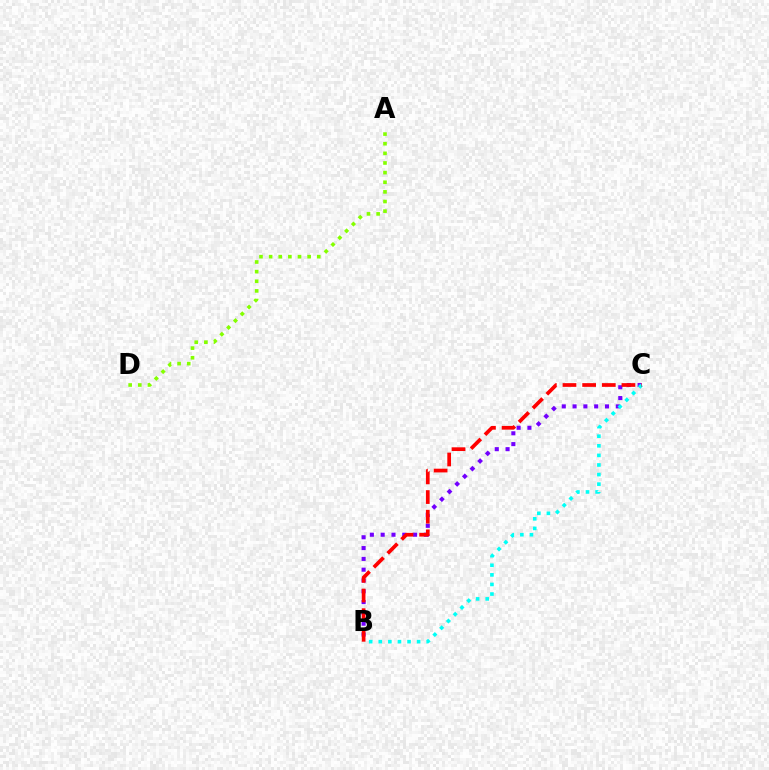{('B', 'C'): [{'color': '#7200ff', 'line_style': 'dotted', 'thickness': 2.94}, {'color': '#00fff6', 'line_style': 'dotted', 'thickness': 2.61}, {'color': '#ff0000', 'line_style': 'dashed', 'thickness': 2.67}], ('A', 'D'): [{'color': '#84ff00', 'line_style': 'dotted', 'thickness': 2.62}]}